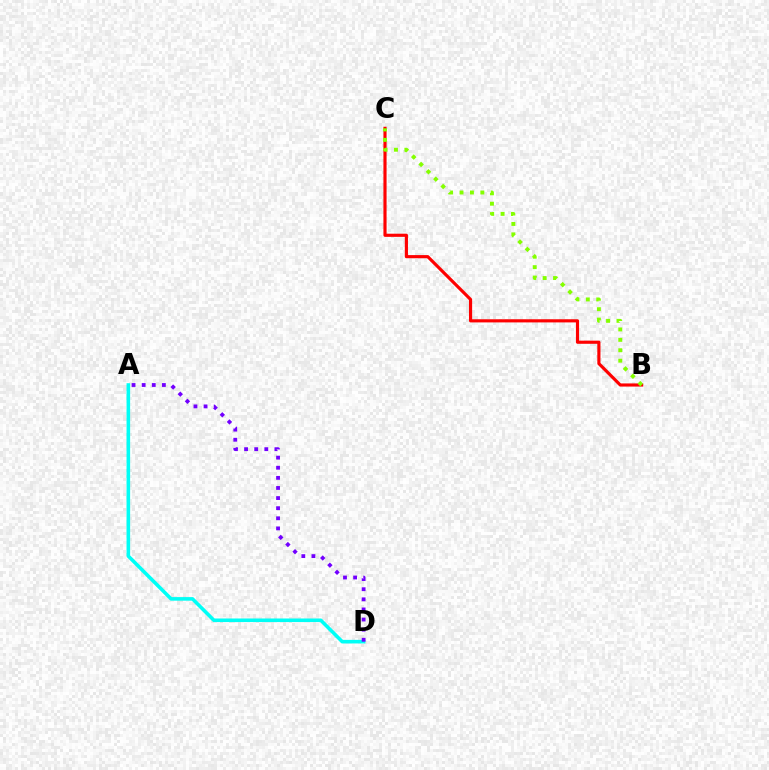{('B', 'C'): [{'color': '#ff0000', 'line_style': 'solid', 'thickness': 2.27}, {'color': '#84ff00', 'line_style': 'dotted', 'thickness': 2.83}], ('A', 'D'): [{'color': '#00fff6', 'line_style': 'solid', 'thickness': 2.58}, {'color': '#7200ff', 'line_style': 'dotted', 'thickness': 2.75}]}